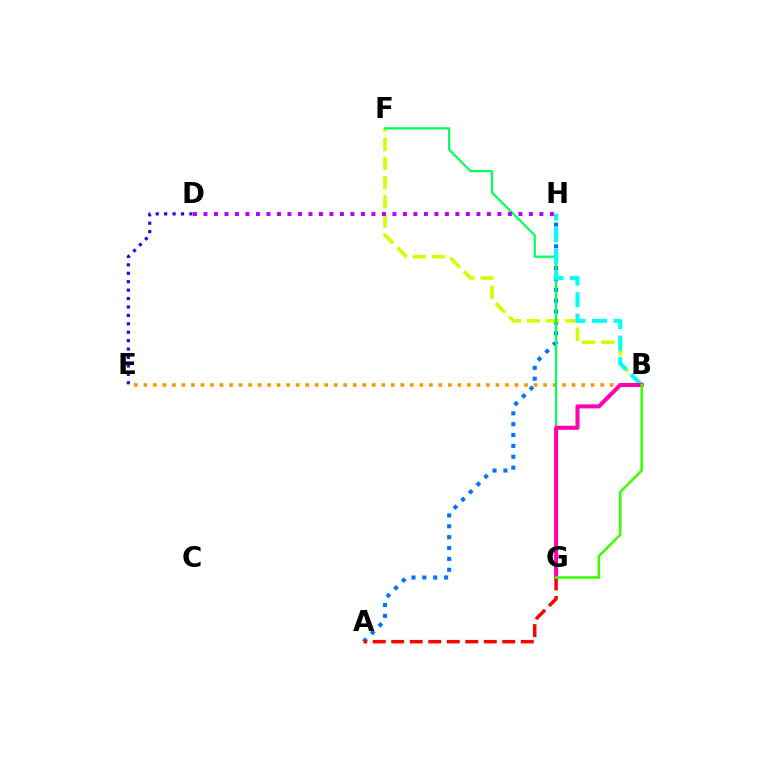{('A', 'H'): [{'color': '#0074ff', 'line_style': 'dotted', 'thickness': 2.95}], ('D', 'E'): [{'color': '#2500ff', 'line_style': 'dotted', 'thickness': 2.29}], ('B', 'F'): [{'color': '#d1ff00', 'line_style': 'dashed', 'thickness': 2.6}], ('A', 'G'): [{'color': '#ff0000', 'line_style': 'dashed', 'thickness': 2.51}], ('B', 'E'): [{'color': '#ff9400', 'line_style': 'dotted', 'thickness': 2.59}], ('F', 'G'): [{'color': '#00ff5c', 'line_style': 'solid', 'thickness': 1.59}], ('B', 'H'): [{'color': '#00fff6', 'line_style': 'dashed', 'thickness': 2.93}], ('B', 'G'): [{'color': '#ff00ac', 'line_style': 'solid', 'thickness': 2.91}, {'color': '#3dff00', 'line_style': 'solid', 'thickness': 1.85}], ('D', 'H'): [{'color': '#b900ff', 'line_style': 'dotted', 'thickness': 2.85}]}